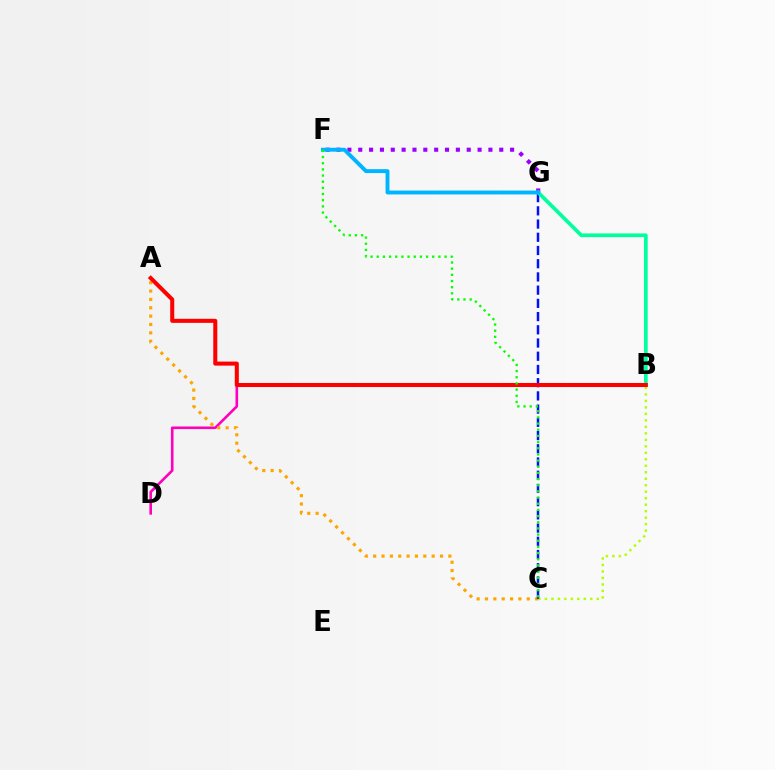{('F', 'G'): [{'color': '#9b00ff', 'line_style': 'dotted', 'thickness': 2.95}, {'color': '#00b5ff', 'line_style': 'solid', 'thickness': 2.81}], ('B', 'D'): [{'color': '#ff00bd', 'line_style': 'solid', 'thickness': 1.89}], ('B', 'C'): [{'color': '#b3ff00', 'line_style': 'dotted', 'thickness': 1.76}], ('A', 'C'): [{'color': '#ffa500', 'line_style': 'dotted', 'thickness': 2.27}], ('C', 'G'): [{'color': '#0010ff', 'line_style': 'dashed', 'thickness': 1.8}], ('B', 'G'): [{'color': '#00ff9d', 'line_style': 'solid', 'thickness': 2.66}], ('A', 'B'): [{'color': '#ff0000', 'line_style': 'solid', 'thickness': 2.91}], ('C', 'F'): [{'color': '#08ff00', 'line_style': 'dotted', 'thickness': 1.68}]}